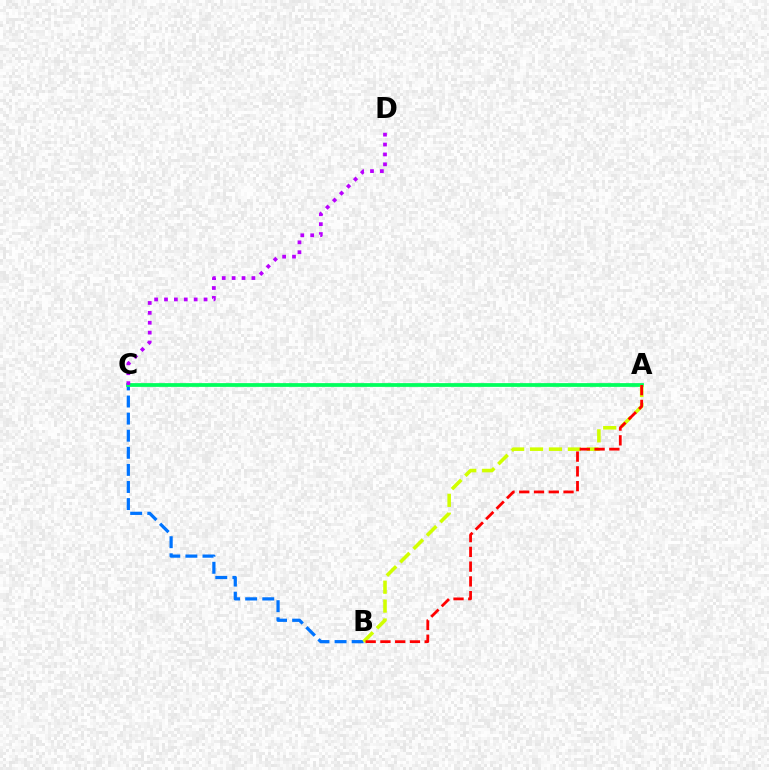{('B', 'C'): [{'color': '#0074ff', 'line_style': 'dashed', 'thickness': 2.32}], ('A', 'C'): [{'color': '#00ff5c', 'line_style': 'solid', 'thickness': 2.7}], ('A', 'B'): [{'color': '#d1ff00', 'line_style': 'dashed', 'thickness': 2.57}, {'color': '#ff0000', 'line_style': 'dashed', 'thickness': 2.01}], ('C', 'D'): [{'color': '#b900ff', 'line_style': 'dotted', 'thickness': 2.69}]}